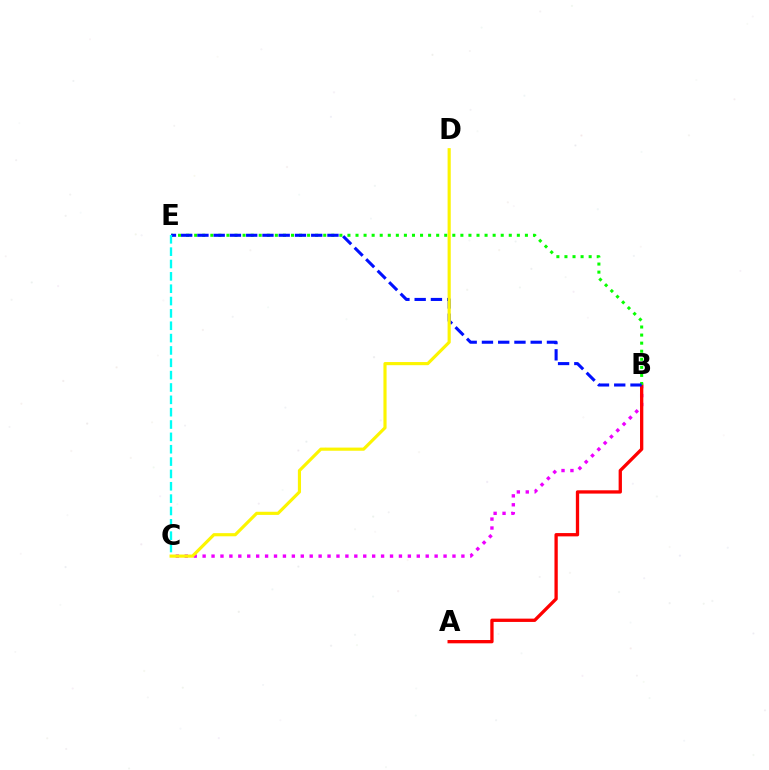{('B', 'C'): [{'color': '#ee00ff', 'line_style': 'dotted', 'thickness': 2.42}], ('A', 'B'): [{'color': '#ff0000', 'line_style': 'solid', 'thickness': 2.38}], ('B', 'E'): [{'color': '#08ff00', 'line_style': 'dotted', 'thickness': 2.19}, {'color': '#0010ff', 'line_style': 'dashed', 'thickness': 2.21}], ('C', 'D'): [{'color': '#fcf500', 'line_style': 'solid', 'thickness': 2.26}], ('C', 'E'): [{'color': '#00fff6', 'line_style': 'dashed', 'thickness': 1.68}]}